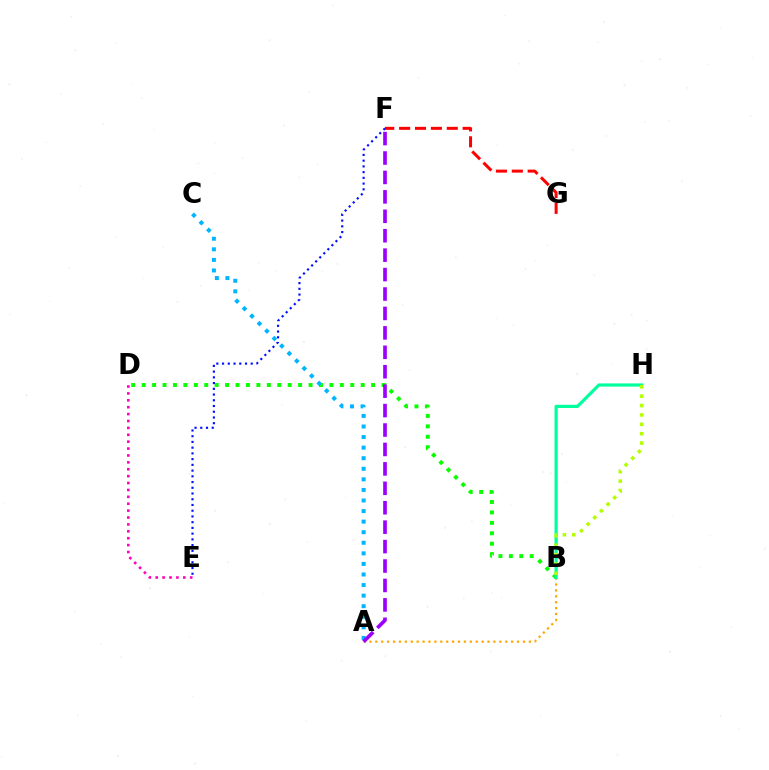{('D', 'E'): [{'color': '#ff00bd', 'line_style': 'dotted', 'thickness': 1.87}], ('B', 'D'): [{'color': '#08ff00', 'line_style': 'dotted', 'thickness': 2.83}], ('A', 'B'): [{'color': '#ffa500', 'line_style': 'dotted', 'thickness': 1.6}], ('F', 'G'): [{'color': '#ff0000', 'line_style': 'dashed', 'thickness': 2.16}], ('E', 'F'): [{'color': '#0010ff', 'line_style': 'dotted', 'thickness': 1.56}], ('B', 'H'): [{'color': '#00ff9d', 'line_style': 'solid', 'thickness': 2.29}, {'color': '#b3ff00', 'line_style': 'dotted', 'thickness': 2.55}], ('A', 'C'): [{'color': '#00b5ff', 'line_style': 'dotted', 'thickness': 2.87}], ('A', 'F'): [{'color': '#9b00ff', 'line_style': 'dashed', 'thickness': 2.64}]}